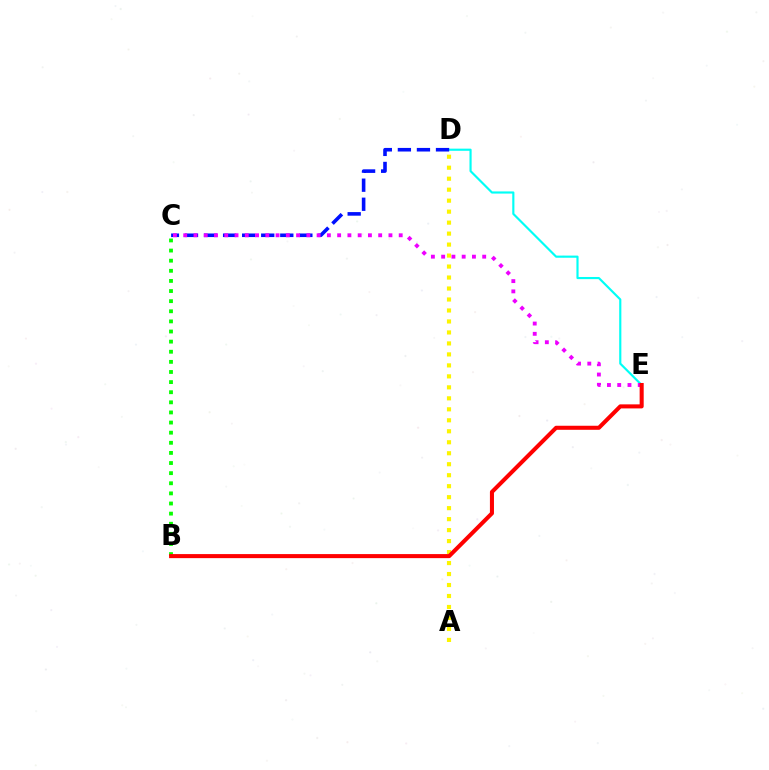{('D', 'E'): [{'color': '#00fff6', 'line_style': 'solid', 'thickness': 1.55}], ('C', 'D'): [{'color': '#0010ff', 'line_style': 'dashed', 'thickness': 2.59}], ('B', 'C'): [{'color': '#08ff00', 'line_style': 'dotted', 'thickness': 2.75}], ('C', 'E'): [{'color': '#ee00ff', 'line_style': 'dotted', 'thickness': 2.79}], ('A', 'D'): [{'color': '#fcf500', 'line_style': 'dotted', 'thickness': 2.98}], ('B', 'E'): [{'color': '#ff0000', 'line_style': 'solid', 'thickness': 2.92}]}